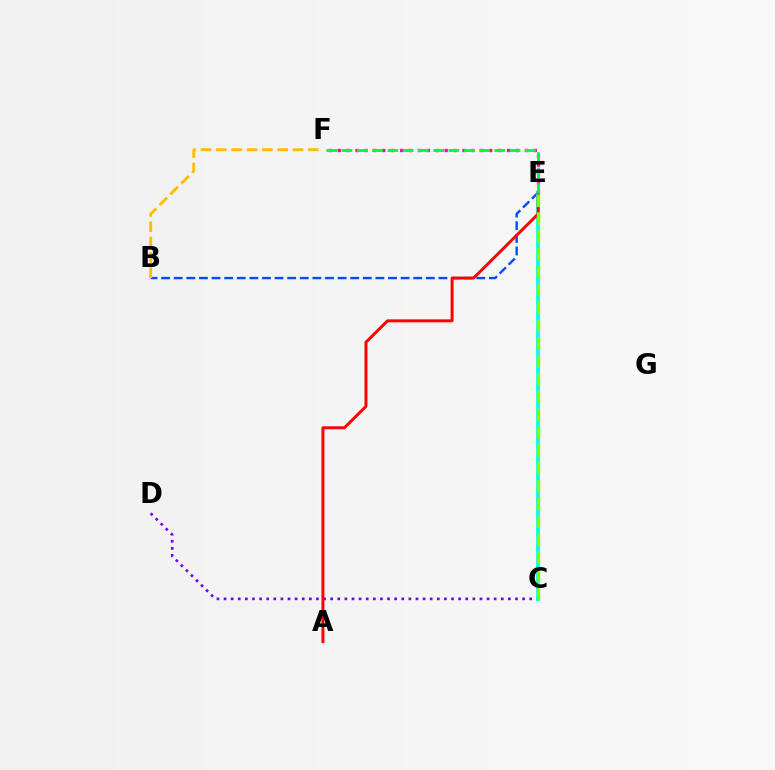{('E', 'F'): [{'color': '#ff00cf', 'line_style': 'dotted', 'thickness': 2.42}, {'color': '#00ff39', 'line_style': 'dashed', 'thickness': 2.08}], ('B', 'E'): [{'color': '#004bff', 'line_style': 'dashed', 'thickness': 1.71}], ('C', 'D'): [{'color': '#7200ff', 'line_style': 'dotted', 'thickness': 1.93}], ('C', 'E'): [{'color': '#00fff6', 'line_style': 'solid', 'thickness': 2.75}, {'color': '#84ff00', 'line_style': 'dashed', 'thickness': 2.42}], ('B', 'F'): [{'color': '#ffbd00', 'line_style': 'dashed', 'thickness': 2.08}], ('A', 'E'): [{'color': '#ff0000', 'line_style': 'solid', 'thickness': 2.13}]}